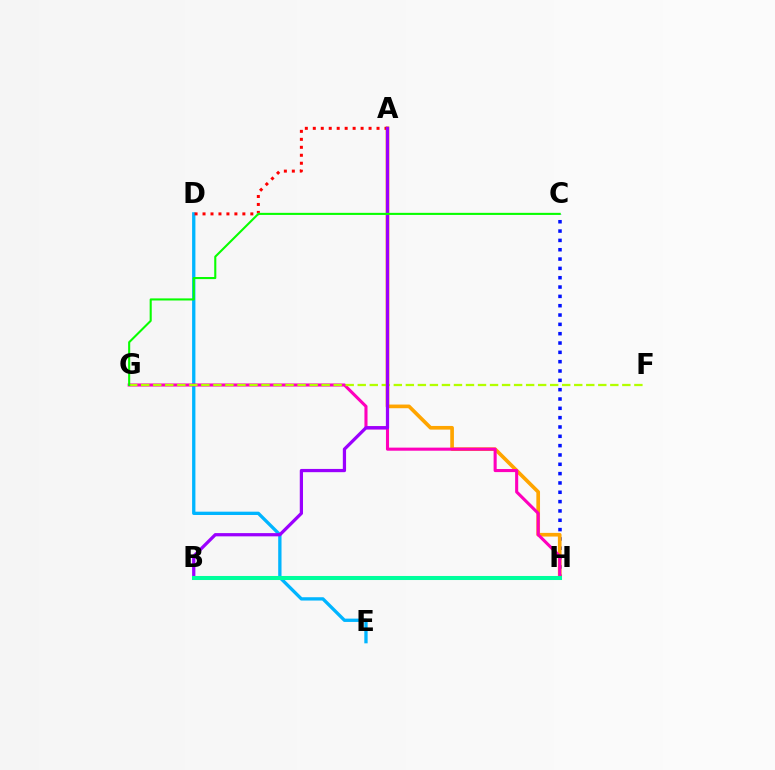{('D', 'E'): [{'color': '#00b5ff', 'line_style': 'solid', 'thickness': 2.38}], ('C', 'H'): [{'color': '#0010ff', 'line_style': 'dotted', 'thickness': 2.53}], ('A', 'H'): [{'color': '#ffa500', 'line_style': 'solid', 'thickness': 2.64}], ('A', 'D'): [{'color': '#ff0000', 'line_style': 'dotted', 'thickness': 2.16}], ('G', 'H'): [{'color': '#ff00bd', 'line_style': 'solid', 'thickness': 2.22}], ('F', 'G'): [{'color': '#b3ff00', 'line_style': 'dashed', 'thickness': 1.63}], ('A', 'B'): [{'color': '#9b00ff', 'line_style': 'solid', 'thickness': 2.33}], ('C', 'G'): [{'color': '#08ff00', 'line_style': 'solid', 'thickness': 1.51}], ('B', 'H'): [{'color': '#00ff9d', 'line_style': 'solid', 'thickness': 2.91}]}